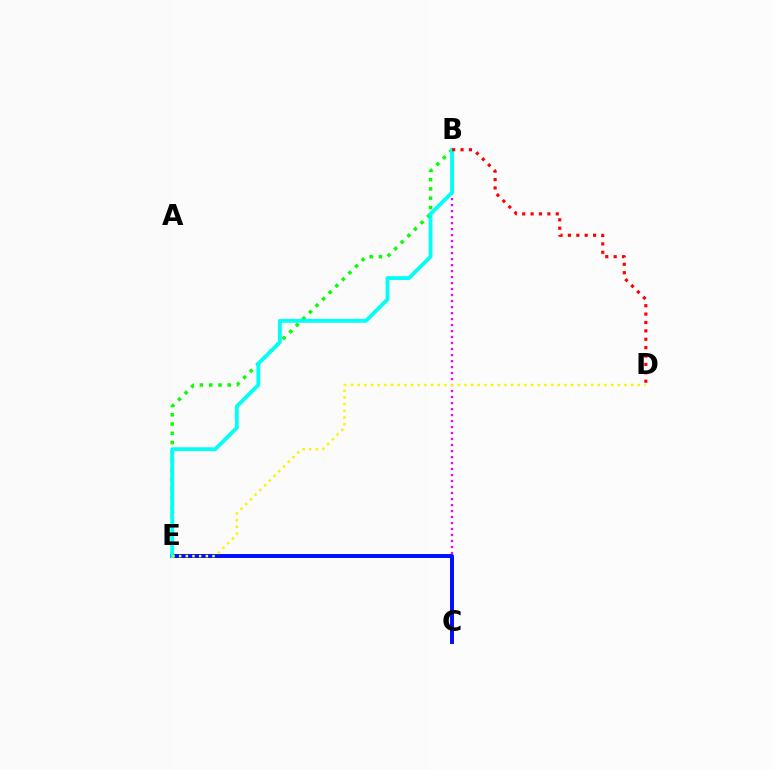{('B', 'C'): [{'color': '#ee00ff', 'line_style': 'dotted', 'thickness': 1.63}], ('B', 'E'): [{'color': '#08ff00', 'line_style': 'dotted', 'thickness': 2.52}, {'color': '#00fff6', 'line_style': 'solid', 'thickness': 2.76}], ('C', 'E'): [{'color': '#0010ff', 'line_style': 'solid', 'thickness': 2.85}], ('B', 'D'): [{'color': '#ff0000', 'line_style': 'dotted', 'thickness': 2.28}], ('D', 'E'): [{'color': '#fcf500', 'line_style': 'dotted', 'thickness': 1.81}]}